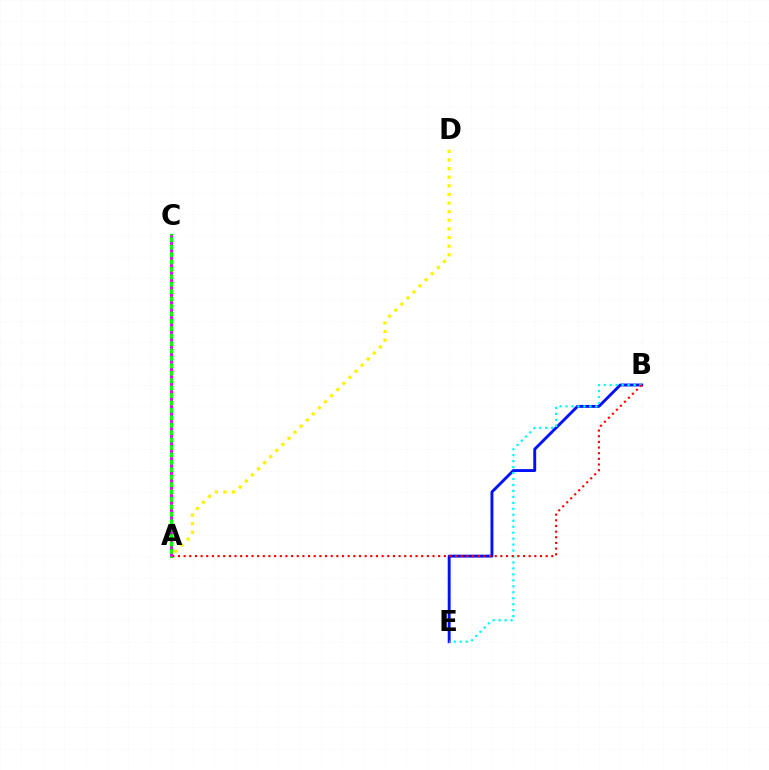{('A', 'C'): [{'color': '#08ff00', 'line_style': 'solid', 'thickness': 2.34}, {'color': '#ee00ff', 'line_style': 'dotted', 'thickness': 2.02}], ('B', 'E'): [{'color': '#0010ff', 'line_style': 'solid', 'thickness': 2.09}, {'color': '#00fff6', 'line_style': 'dotted', 'thickness': 1.62}], ('A', 'D'): [{'color': '#fcf500', 'line_style': 'dotted', 'thickness': 2.34}], ('A', 'B'): [{'color': '#ff0000', 'line_style': 'dotted', 'thickness': 1.54}]}